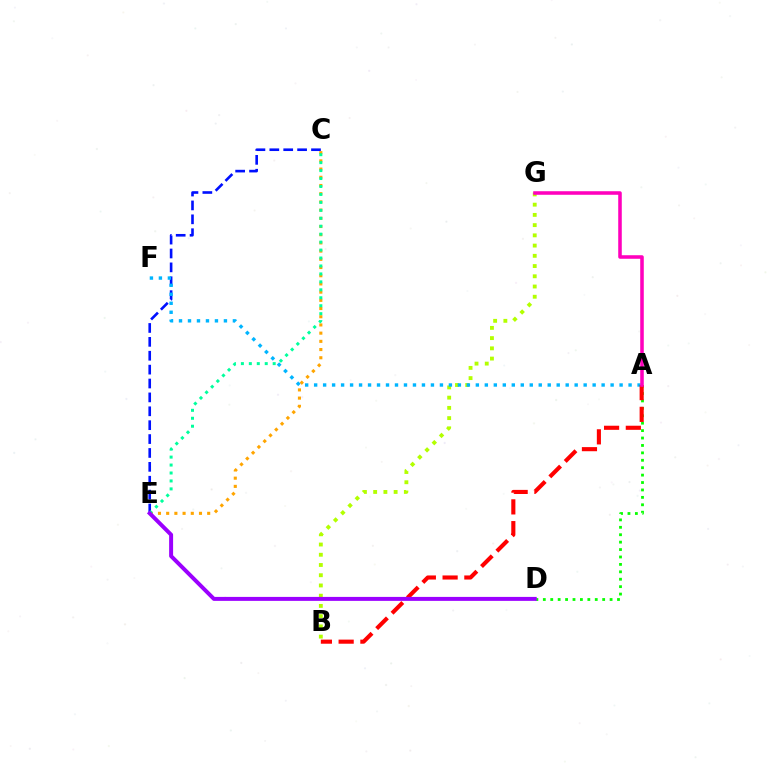{('C', 'E'): [{'color': '#0010ff', 'line_style': 'dashed', 'thickness': 1.89}, {'color': '#ffa500', 'line_style': 'dotted', 'thickness': 2.23}, {'color': '#00ff9d', 'line_style': 'dotted', 'thickness': 2.16}], ('B', 'G'): [{'color': '#b3ff00', 'line_style': 'dotted', 'thickness': 2.78}], ('A', 'F'): [{'color': '#00b5ff', 'line_style': 'dotted', 'thickness': 2.44}], ('A', 'D'): [{'color': '#08ff00', 'line_style': 'dotted', 'thickness': 2.02}], ('A', 'B'): [{'color': '#ff0000', 'line_style': 'dashed', 'thickness': 2.96}], ('D', 'E'): [{'color': '#9b00ff', 'line_style': 'solid', 'thickness': 2.85}], ('A', 'G'): [{'color': '#ff00bd', 'line_style': 'solid', 'thickness': 2.56}]}